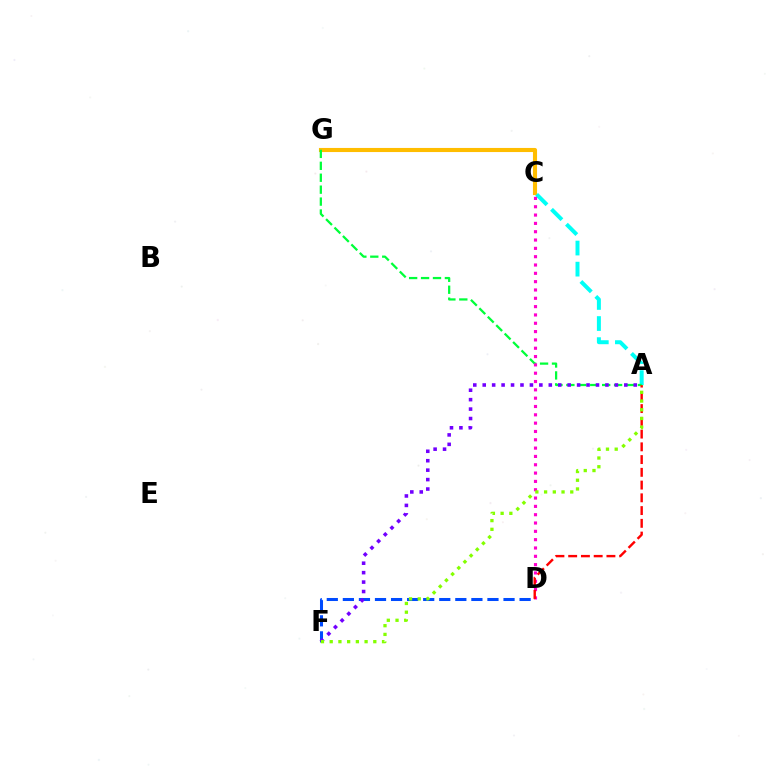{('C', 'G'): [{'color': '#ffbd00', 'line_style': 'solid', 'thickness': 2.96}], ('D', 'F'): [{'color': '#004bff', 'line_style': 'dashed', 'thickness': 2.18}], ('A', 'C'): [{'color': '#00fff6', 'line_style': 'dashed', 'thickness': 2.86}], ('A', 'G'): [{'color': '#00ff39', 'line_style': 'dashed', 'thickness': 1.62}], ('C', 'D'): [{'color': '#ff00cf', 'line_style': 'dotted', 'thickness': 2.26}], ('A', 'D'): [{'color': '#ff0000', 'line_style': 'dashed', 'thickness': 1.73}], ('A', 'F'): [{'color': '#7200ff', 'line_style': 'dotted', 'thickness': 2.56}, {'color': '#84ff00', 'line_style': 'dotted', 'thickness': 2.37}]}